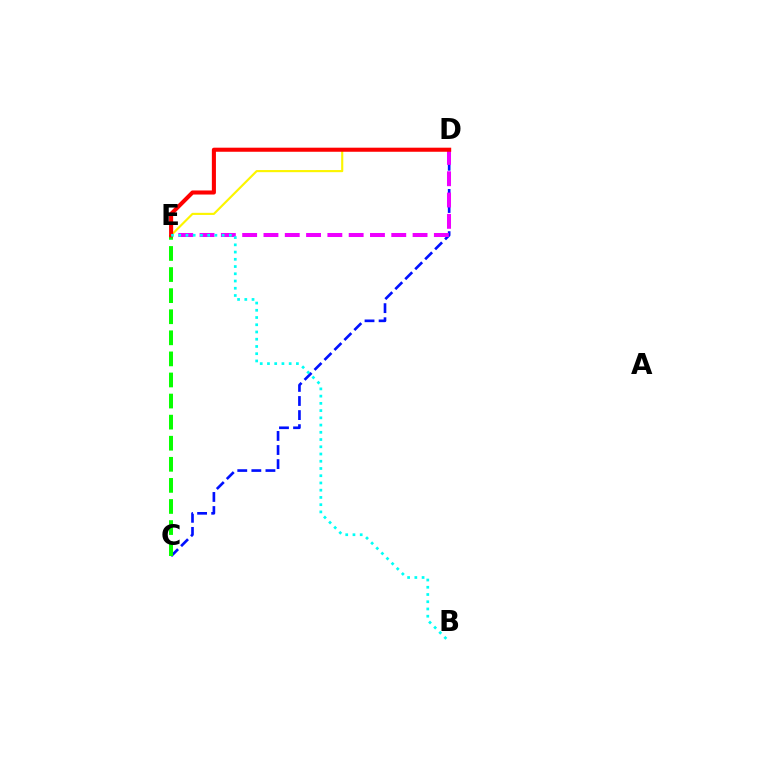{('C', 'D'): [{'color': '#0010ff', 'line_style': 'dashed', 'thickness': 1.91}], ('D', 'E'): [{'color': '#fcf500', 'line_style': 'solid', 'thickness': 1.54}, {'color': '#ee00ff', 'line_style': 'dashed', 'thickness': 2.89}, {'color': '#ff0000', 'line_style': 'solid', 'thickness': 2.93}], ('C', 'E'): [{'color': '#08ff00', 'line_style': 'dashed', 'thickness': 2.86}], ('B', 'E'): [{'color': '#00fff6', 'line_style': 'dotted', 'thickness': 1.97}]}